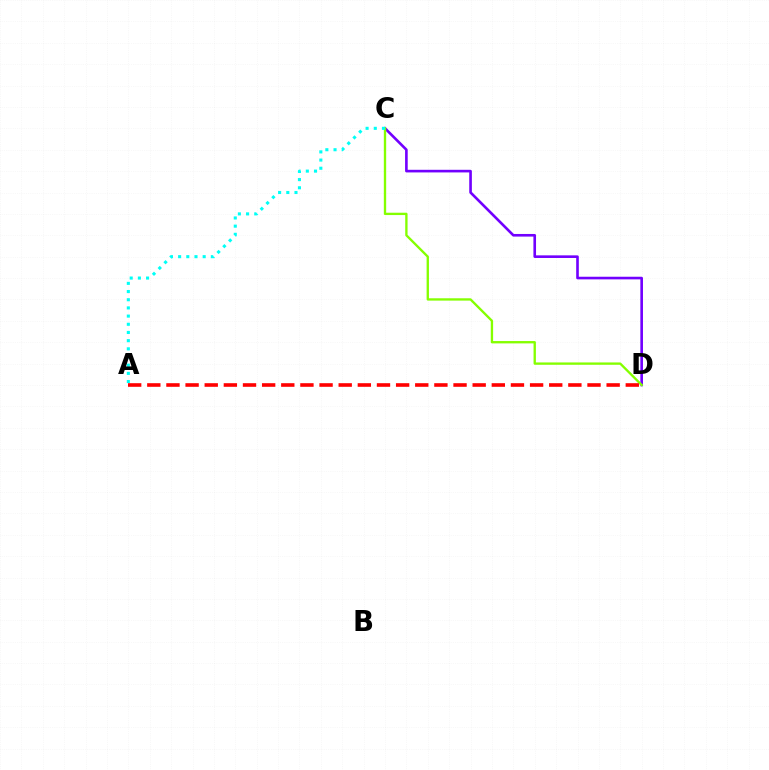{('C', 'D'): [{'color': '#7200ff', 'line_style': 'solid', 'thickness': 1.89}, {'color': '#84ff00', 'line_style': 'solid', 'thickness': 1.69}], ('A', 'C'): [{'color': '#00fff6', 'line_style': 'dotted', 'thickness': 2.22}], ('A', 'D'): [{'color': '#ff0000', 'line_style': 'dashed', 'thickness': 2.6}]}